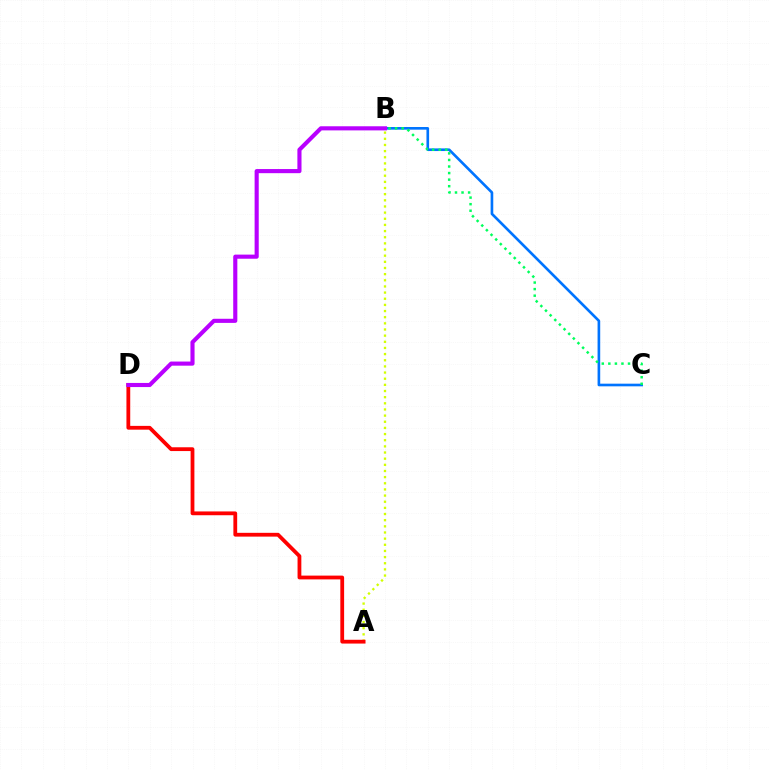{('A', 'B'): [{'color': '#d1ff00', 'line_style': 'dotted', 'thickness': 1.67}], ('A', 'D'): [{'color': '#ff0000', 'line_style': 'solid', 'thickness': 2.73}], ('B', 'C'): [{'color': '#0074ff', 'line_style': 'solid', 'thickness': 1.9}, {'color': '#00ff5c', 'line_style': 'dotted', 'thickness': 1.78}], ('B', 'D'): [{'color': '#b900ff', 'line_style': 'solid', 'thickness': 2.96}]}